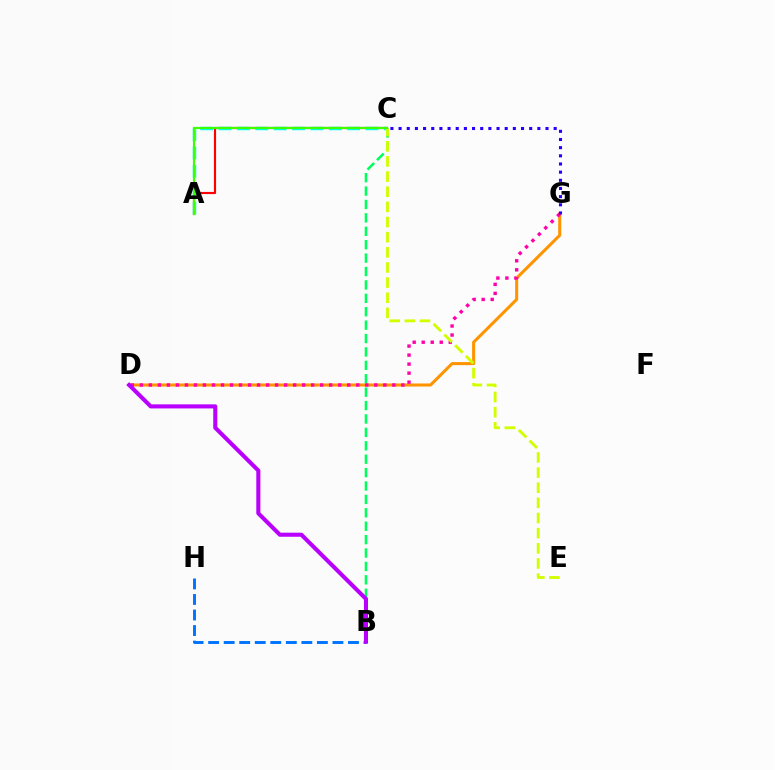{('A', 'C'): [{'color': '#ff0000', 'line_style': 'solid', 'thickness': 1.55}, {'color': '#00fff6', 'line_style': 'dashed', 'thickness': 2.49}, {'color': '#3dff00', 'line_style': 'solid', 'thickness': 1.57}], ('D', 'G'): [{'color': '#ff9400', 'line_style': 'solid', 'thickness': 2.19}, {'color': '#ff00ac', 'line_style': 'dotted', 'thickness': 2.45}], ('B', 'C'): [{'color': '#00ff5c', 'line_style': 'dashed', 'thickness': 1.82}], ('B', 'H'): [{'color': '#0074ff', 'line_style': 'dashed', 'thickness': 2.11}], ('B', 'D'): [{'color': '#b900ff', 'line_style': 'solid', 'thickness': 2.93}], ('C', 'G'): [{'color': '#2500ff', 'line_style': 'dotted', 'thickness': 2.22}], ('C', 'E'): [{'color': '#d1ff00', 'line_style': 'dashed', 'thickness': 2.06}]}